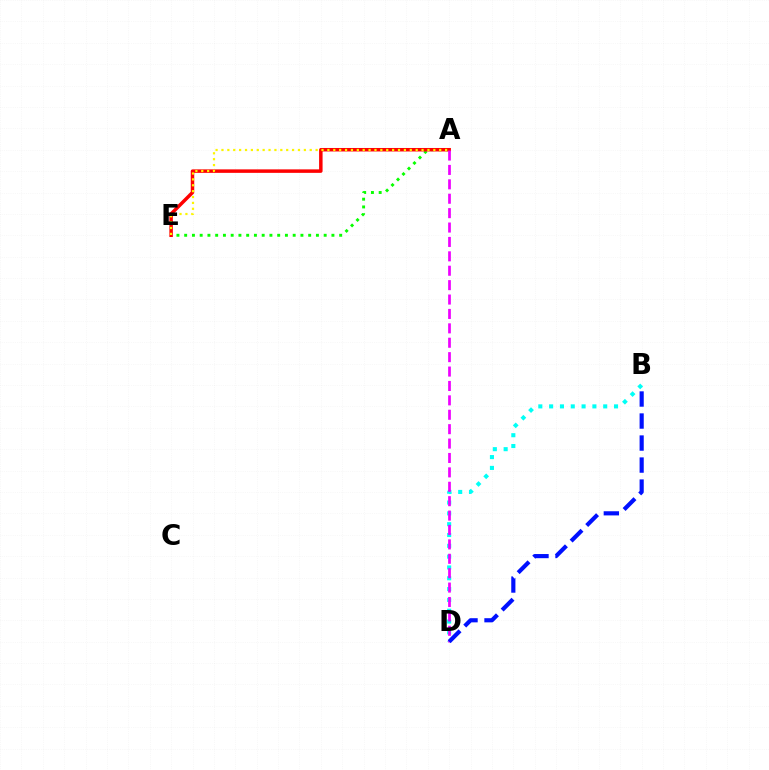{('A', 'E'): [{'color': '#08ff00', 'line_style': 'dotted', 'thickness': 2.11}, {'color': '#ff0000', 'line_style': 'solid', 'thickness': 2.51}, {'color': '#fcf500', 'line_style': 'dotted', 'thickness': 1.6}], ('B', 'D'): [{'color': '#00fff6', 'line_style': 'dotted', 'thickness': 2.94}, {'color': '#0010ff', 'line_style': 'dashed', 'thickness': 2.99}], ('A', 'D'): [{'color': '#ee00ff', 'line_style': 'dashed', 'thickness': 1.96}]}